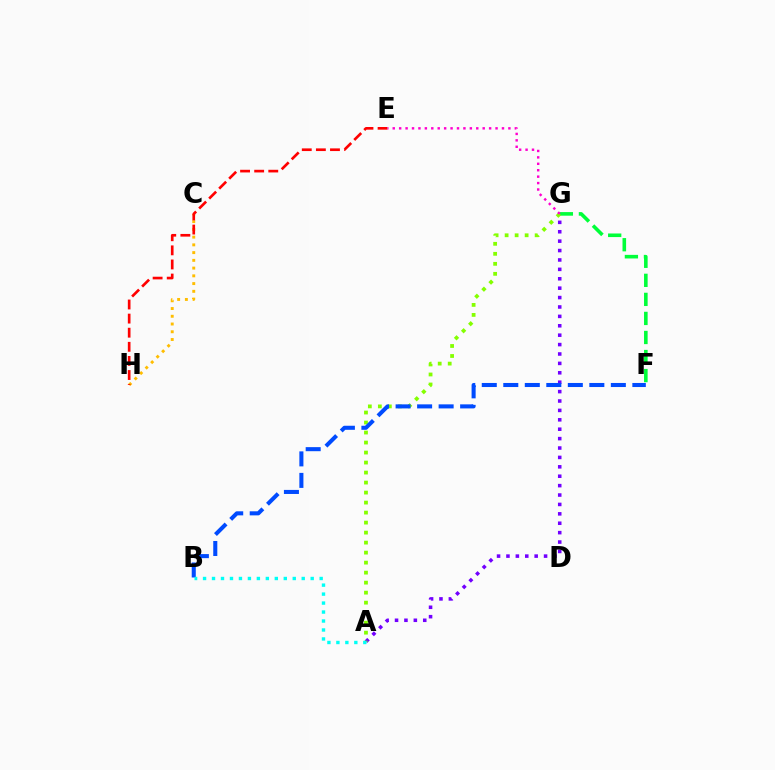{('A', 'G'): [{'color': '#7200ff', 'line_style': 'dotted', 'thickness': 2.55}, {'color': '#84ff00', 'line_style': 'dotted', 'thickness': 2.72}], ('F', 'G'): [{'color': '#00ff39', 'line_style': 'dashed', 'thickness': 2.59}], ('C', 'H'): [{'color': '#ffbd00', 'line_style': 'dotted', 'thickness': 2.1}], ('E', 'H'): [{'color': '#ff0000', 'line_style': 'dashed', 'thickness': 1.92}], ('B', 'F'): [{'color': '#004bff', 'line_style': 'dashed', 'thickness': 2.92}], ('E', 'G'): [{'color': '#ff00cf', 'line_style': 'dotted', 'thickness': 1.75}], ('A', 'B'): [{'color': '#00fff6', 'line_style': 'dotted', 'thickness': 2.44}]}